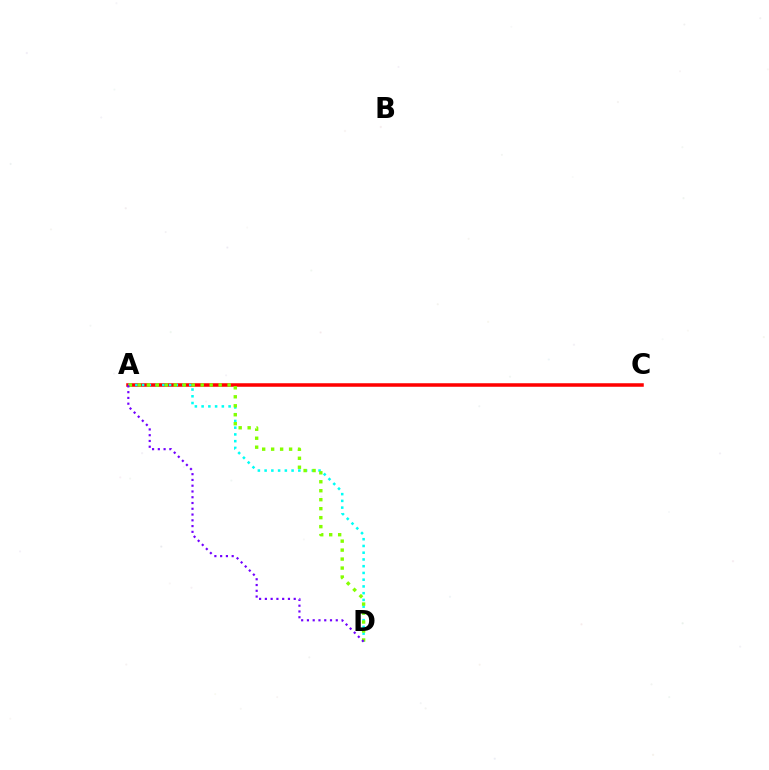{('A', 'C'): [{'color': '#ff0000', 'line_style': 'solid', 'thickness': 2.54}], ('A', 'D'): [{'color': '#00fff6', 'line_style': 'dotted', 'thickness': 1.83}, {'color': '#84ff00', 'line_style': 'dotted', 'thickness': 2.44}, {'color': '#7200ff', 'line_style': 'dotted', 'thickness': 1.57}]}